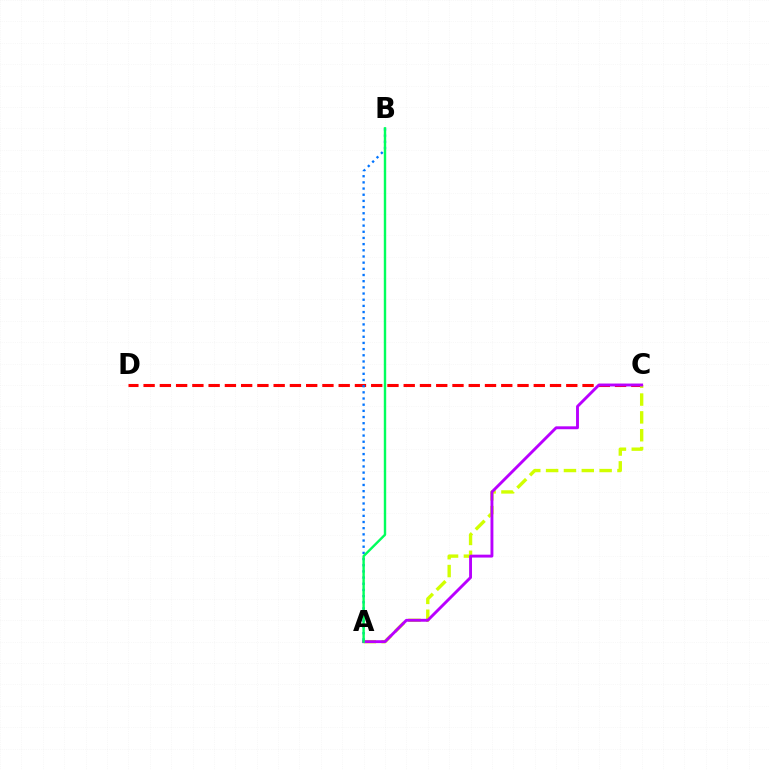{('C', 'D'): [{'color': '#ff0000', 'line_style': 'dashed', 'thickness': 2.21}], ('A', 'C'): [{'color': '#d1ff00', 'line_style': 'dashed', 'thickness': 2.42}, {'color': '#b900ff', 'line_style': 'solid', 'thickness': 2.08}], ('A', 'B'): [{'color': '#0074ff', 'line_style': 'dotted', 'thickness': 1.68}, {'color': '#00ff5c', 'line_style': 'solid', 'thickness': 1.73}]}